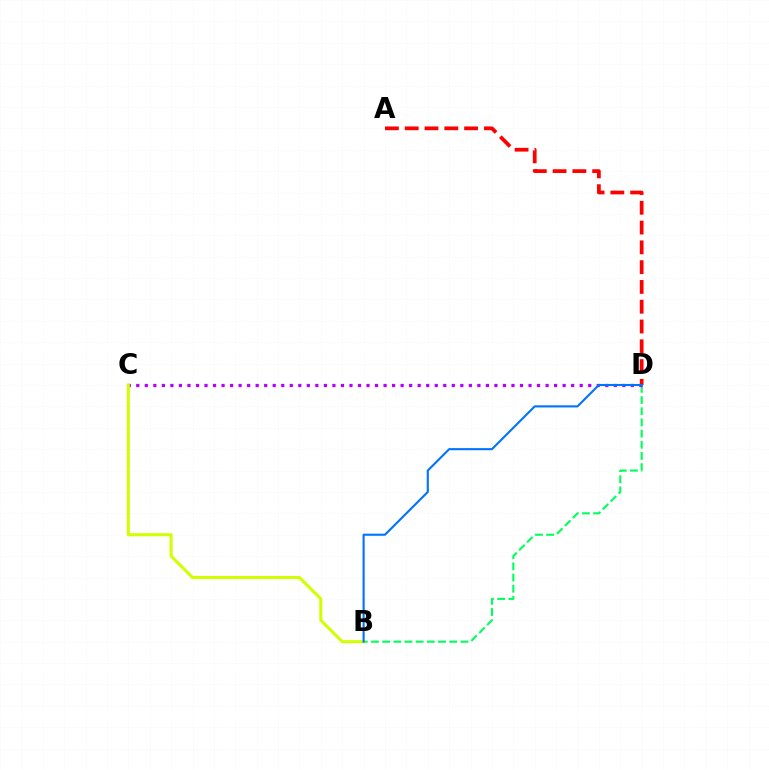{('B', 'D'): [{'color': '#00ff5c', 'line_style': 'dashed', 'thickness': 1.52}, {'color': '#0074ff', 'line_style': 'solid', 'thickness': 1.52}], ('C', 'D'): [{'color': '#b900ff', 'line_style': 'dotted', 'thickness': 2.32}], ('A', 'D'): [{'color': '#ff0000', 'line_style': 'dashed', 'thickness': 2.69}], ('B', 'C'): [{'color': '#d1ff00', 'line_style': 'solid', 'thickness': 2.19}]}